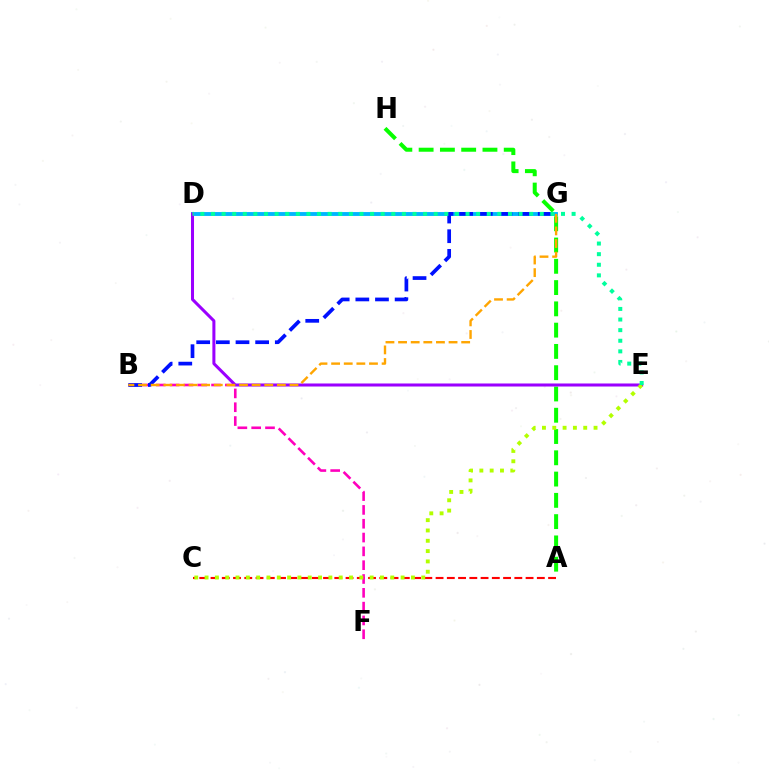{('A', 'C'): [{'color': '#ff0000', 'line_style': 'dashed', 'thickness': 1.53}], ('B', 'F'): [{'color': '#ff00bd', 'line_style': 'dashed', 'thickness': 1.88}], ('D', 'G'): [{'color': '#00b5ff', 'line_style': 'solid', 'thickness': 2.78}], ('A', 'H'): [{'color': '#08ff00', 'line_style': 'dashed', 'thickness': 2.89}], ('D', 'E'): [{'color': '#9b00ff', 'line_style': 'solid', 'thickness': 2.18}, {'color': '#00ff9d', 'line_style': 'dotted', 'thickness': 2.88}], ('B', 'G'): [{'color': '#0010ff', 'line_style': 'dashed', 'thickness': 2.67}, {'color': '#ffa500', 'line_style': 'dashed', 'thickness': 1.71}], ('C', 'E'): [{'color': '#b3ff00', 'line_style': 'dotted', 'thickness': 2.8}]}